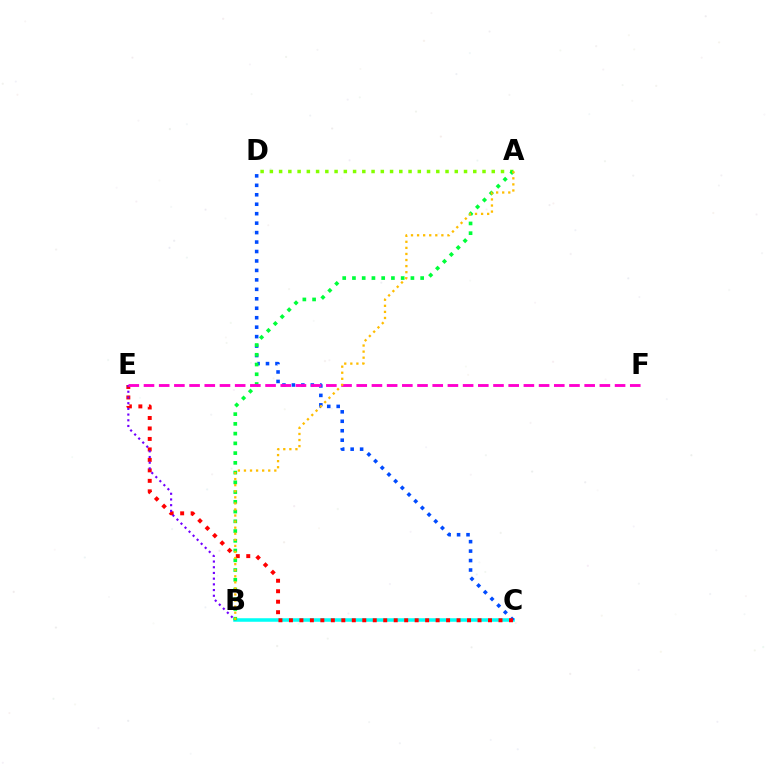{('B', 'C'): [{'color': '#00fff6', 'line_style': 'solid', 'thickness': 2.54}], ('C', 'D'): [{'color': '#004bff', 'line_style': 'dotted', 'thickness': 2.57}], ('C', 'E'): [{'color': '#ff0000', 'line_style': 'dotted', 'thickness': 2.85}], ('B', 'E'): [{'color': '#7200ff', 'line_style': 'dotted', 'thickness': 1.55}], ('A', 'D'): [{'color': '#84ff00', 'line_style': 'dotted', 'thickness': 2.51}], ('A', 'B'): [{'color': '#00ff39', 'line_style': 'dotted', 'thickness': 2.65}, {'color': '#ffbd00', 'line_style': 'dotted', 'thickness': 1.65}], ('E', 'F'): [{'color': '#ff00cf', 'line_style': 'dashed', 'thickness': 2.06}]}